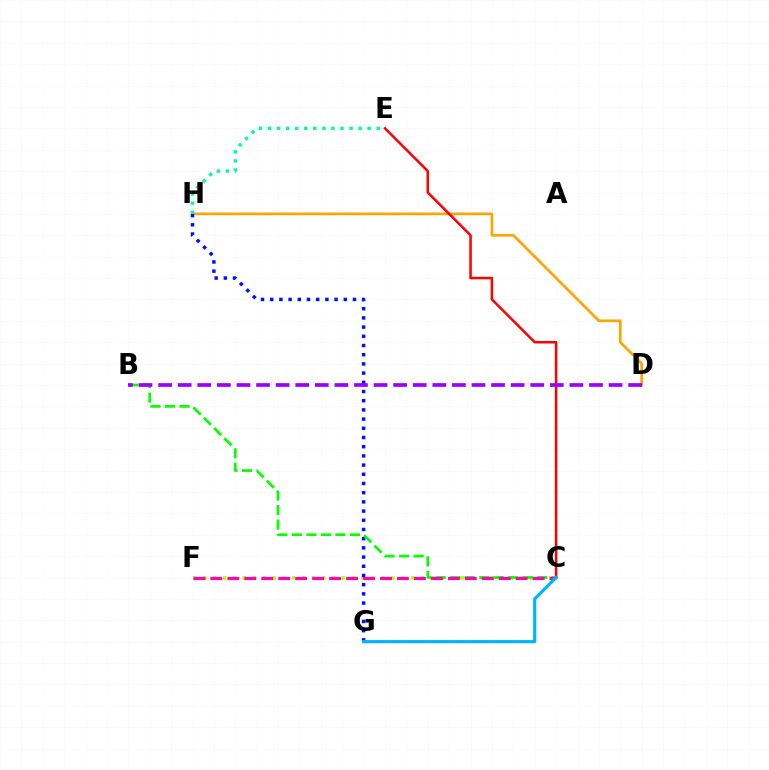{('C', 'F'): [{'color': '#b3ff00', 'line_style': 'dotted', 'thickness': 2.69}, {'color': '#ff00bd', 'line_style': 'dashed', 'thickness': 2.3}], ('D', 'H'): [{'color': '#ffa500', 'line_style': 'solid', 'thickness': 1.94}], ('G', 'H'): [{'color': '#0010ff', 'line_style': 'dotted', 'thickness': 2.5}], ('B', 'C'): [{'color': '#08ff00', 'line_style': 'dashed', 'thickness': 1.97}], ('E', 'H'): [{'color': '#00ff9d', 'line_style': 'dotted', 'thickness': 2.46}], ('C', 'E'): [{'color': '#ff0000', 'line_style': 'solid', 'thickness': 1.81}], ('B', 'D'): [{'color': '#9b00ff', 'line_style': 'dashed', 'thickness': 2.66}], ('C', 'G'): [{'color': '#00b5ff', 'line_style': 'solid', 'thickness': 2.28}]}